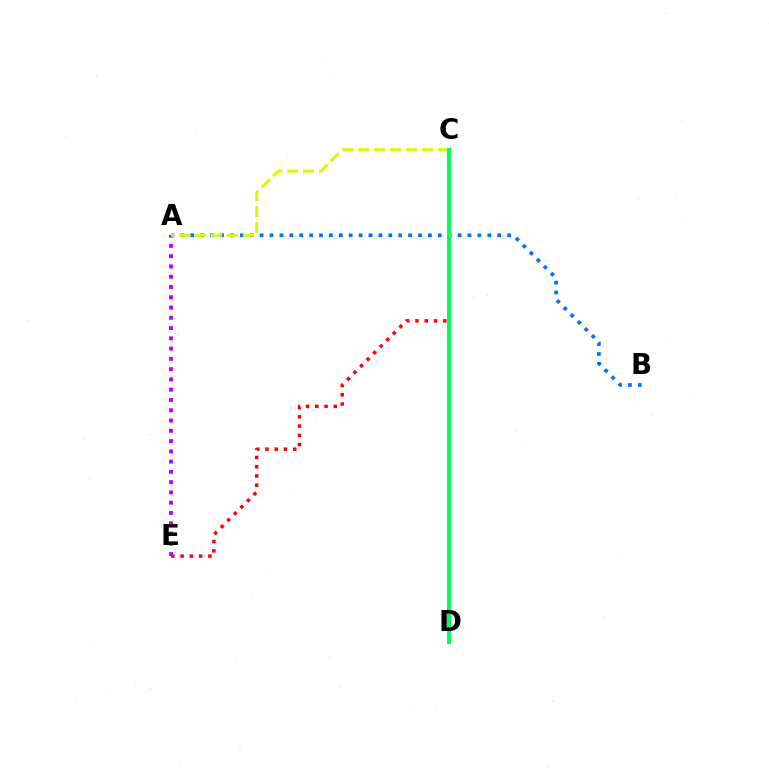{('C', 'E'): [{'color': '#ff0000', 'line_style': 'dotted', 'thickness': 2.52}], ('A', 'E'): [{'color': '#b900ff', 'line_style': 'dotted', 'thickness': 2.79}], ('A', 'B'): [{'color': '#0074ff', 'line_style': 'dotted', 'thickness': 2.69}], ('A', 'C'): [{'color': '#d1ff00', 'line_style': 'dashed', 'thickness': 2.17}], ('C', 'D'): [{'color': '#00ff5c', 'line_style': 'solid', 'thickness': 2.87}]}